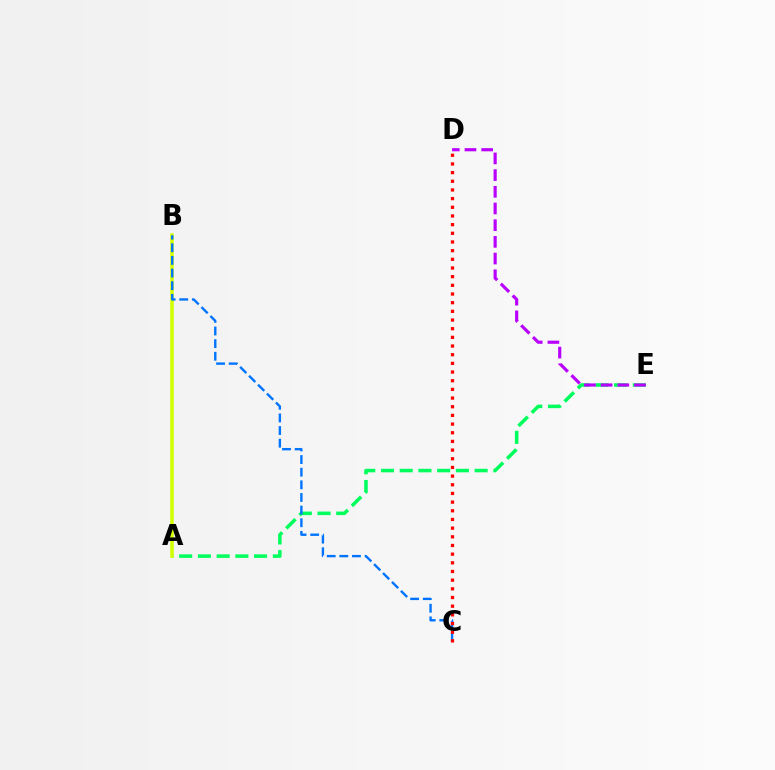{('A', 'E'): [{'color': '#00ff5c', 'line_style': 'dashed', 'thickness': 2.54}], ('A', 'B'): [{'color': '#d1ff00', 'line_style': 'solid', 'thickness': 2.55}], ('B', 'C'): [{'color': '#0074ff', 'line_style': 'dashed', 'thickness': 1.72}], ('D', 'E'): [{'color': '#b900ff', 'line_style': 'dashed', 'thickness': 2.27}], ('C', 'D'): [{'color': '#ff0000', 'line_style': 'dotted', 'thickness': 2.36}]}